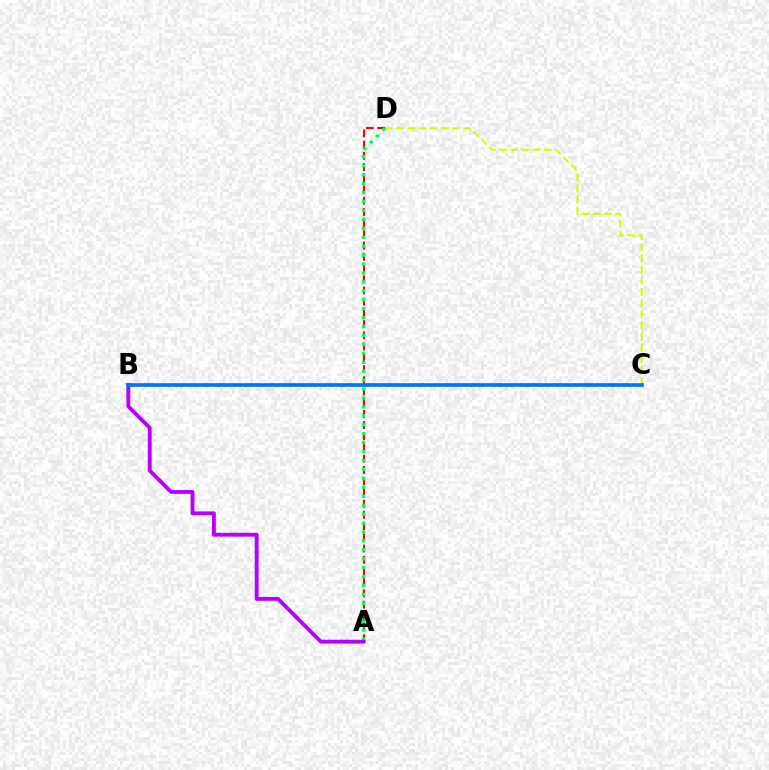{('C', 'D'): [{'color': '#d1ff00', 'line_style': 'dashed', 'thickness': 1.52}], ('A', 'D'): [{'color': '#ff0000', 'line_style': 'dashed', 'thickness': 1.52}, {'color': '#00ff5c', 'line_style': 'dotted', 'thickness': 2.43}], ('A', 'B'): [{'color': '#b900ff', 'line_style': 'solid', 'thickness': 2.79}], ('B', 'C'): [{'color': '#0074ff', 'line_style': 'solid', 'thickness': 2.65}]}